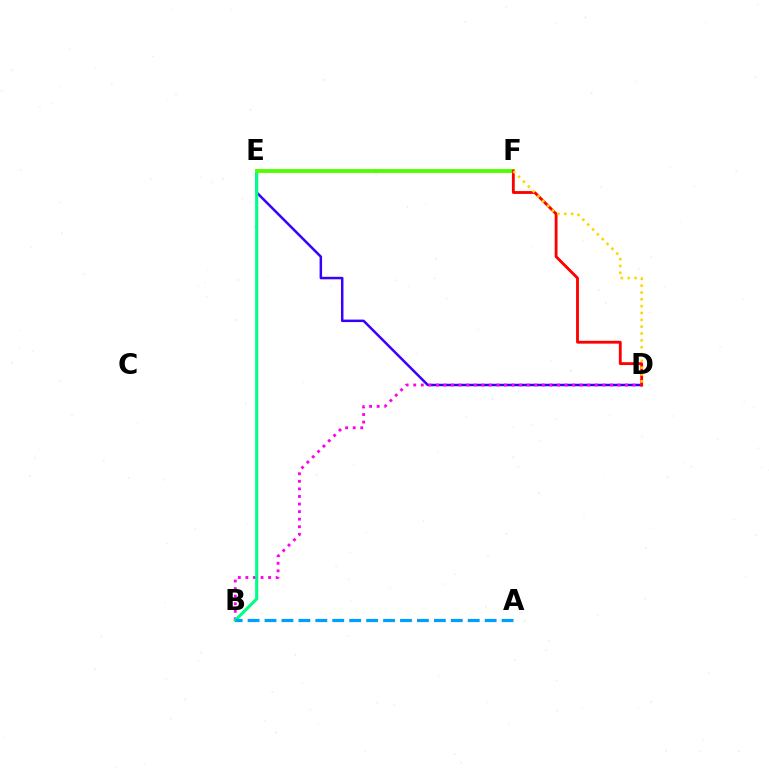{('D', 'E'): [{'color': '#3700ff', 'line_style': 'solid', 'thickness': 1.79}], ('B', 'D'): [{'color': '#ff00ed', 'line_style': 'dotted', 'thickness': 2.06}], ('B', 'E'): [{'color': '#00ff86', 'line_style': 'solid', 'thickness': 2.24}], ('E', 'F'): [{'color': '#4fff00', 'line_style': 'solid', 'thickness': 2.79}], ('D', 'F'): [{'color': '#ff0000', 'line_style': 'solid', 'thickness': 2.04}, {'color': '#ffd500', 'line_style': 'dotted', 'thickness': 1.86}], ('A', 'B'): [{'color': '#009eff', 'line_style': 'dashed', 'thickness': 2.3}]}